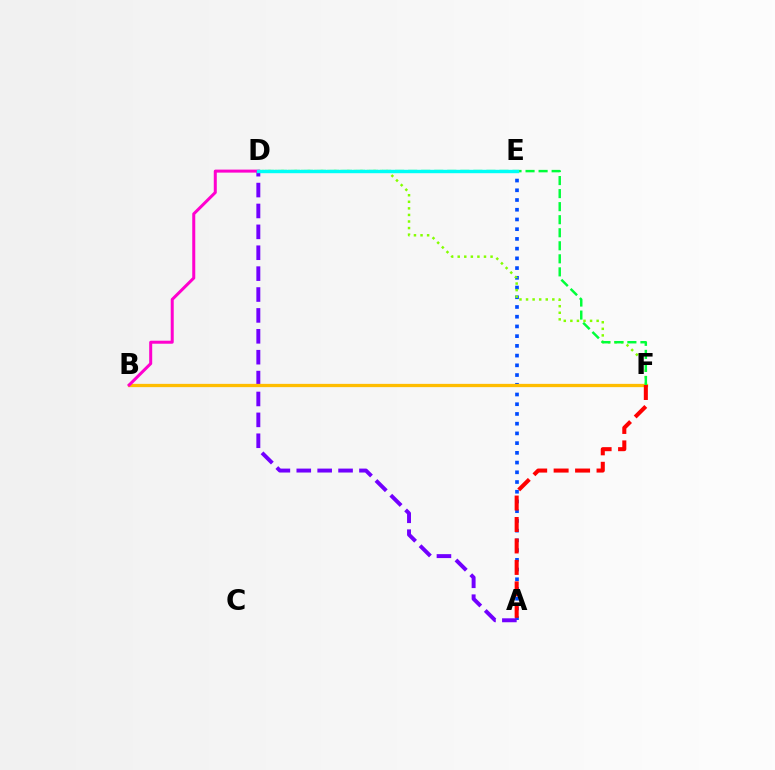{('A', 'E'): [{'color': '#004bff', 'line_style': 'dotted', 'thickness': 2.64}], ('A', 'D'): [{'color': '#7200ff', 'line_style': 'dashed', 'thickness': 2.84}], ('D', 'F'): [{'color': '#84ff00', 'line_style': 'dotted', 'thickness': 1.79}, {'color': '#00ff39', 'line_style': 'dashed', 'thickness': 1.77}], ('B', 'F'): [{'color': '#ffbd00', 'line_style': 'solid', 'thickness': 2.36}], ('B', 'D'): [{'color': '#ff00cf', 'line_style': 'solid', 'thickness': 2.17}], ('D', 'E'): [{'color': '#00fff6', 'line_style': 'solid', 'thickness': 2.45}], ('A', 'F'): [{'color': '#ff0000', 'line_style': 'dashed', 'thickness': 2.92}]}